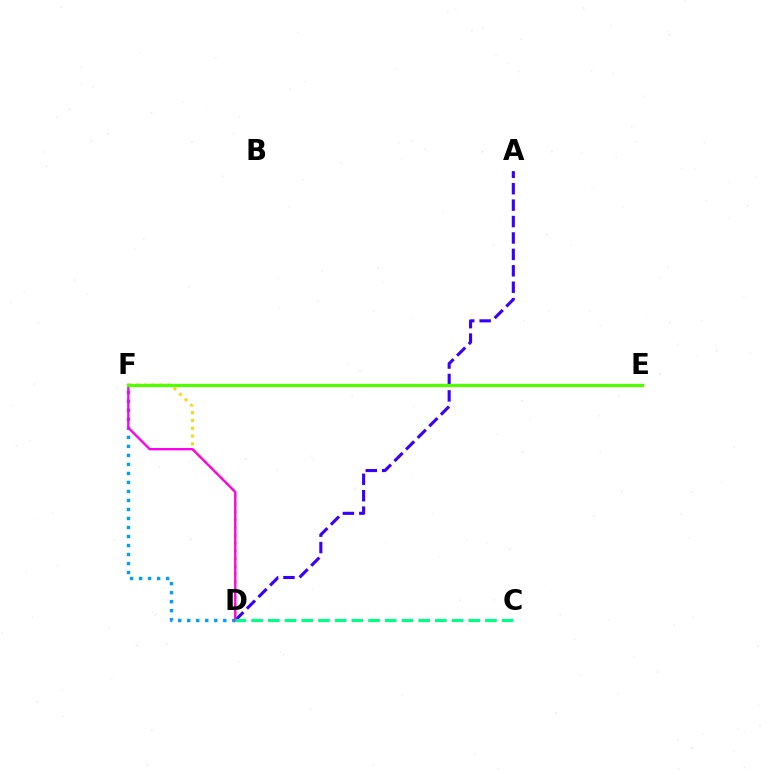{('D', 'F'): [{'color': '#ffd500', 'line_style': 'dotted', 'thickness': 2.12}, {'color': '#009eff', 'line_style': 'dotted', 'thickness': 2.45}, {'color': '#ff00ed', 'line_style': 'solid', 'thickness': 1.7}], ('E', 'F'): [{'color': '#ff0000', 'line_style': 'solid', 'thickness': 2.21}, {'color': '#4fff00', 'line_style': 'solid', 'thickness': 2.32}], ('A', 'D'): [{'color': '#3700ff', 'line_style': 'dashed', 'thickness': 2.23}], ('C', 'D'): [{'color': '#00ff86', 'line_style': 'dashed', 'thickness': 2.27}]}